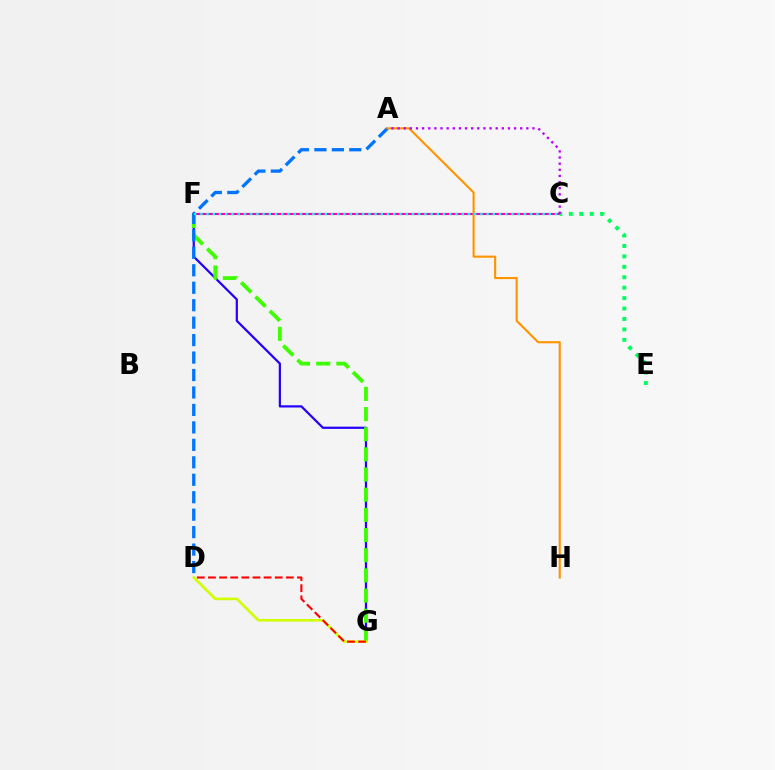{('F', 'G'): [{'color': '#2500ff', 'line_style': 'solid', 'thickness': 1.6}, {'color': '#3dff00', 'line_style': 'dashed', 'thickness': 2.74}], ('D', 'G'): [{'color': '#d1ff00', 'line_style': 'solid', 'thickness': 1.89}, {'color': '#ff0000', 'line_style': 'dashed', 'thickness': 1.51}], ('A', 'D'): [{'color': '#0074ff', 'line_style': 'dashed', 'thickness': 2.37}], ('C', 'F'): [{'color': '#ff00ac', 'line_style': 'solid', 'thickness': 1.53}, {'color': '#00fff6', 'line_style': 'dotted', 'thickness': 1.69}], ('C', 'E'): [{'color': '#00ff5c', 'line_style': 'dotted', 'thickness': 2.83}], ('A', 'H'): [{'color': '#ff9400', 'line_style': 'solid', 'thickness': 1.53}], ('A', 'C'): [{'color': '#b900ff', 'line_style': 'dotted', 'thickness': 1.67}]}